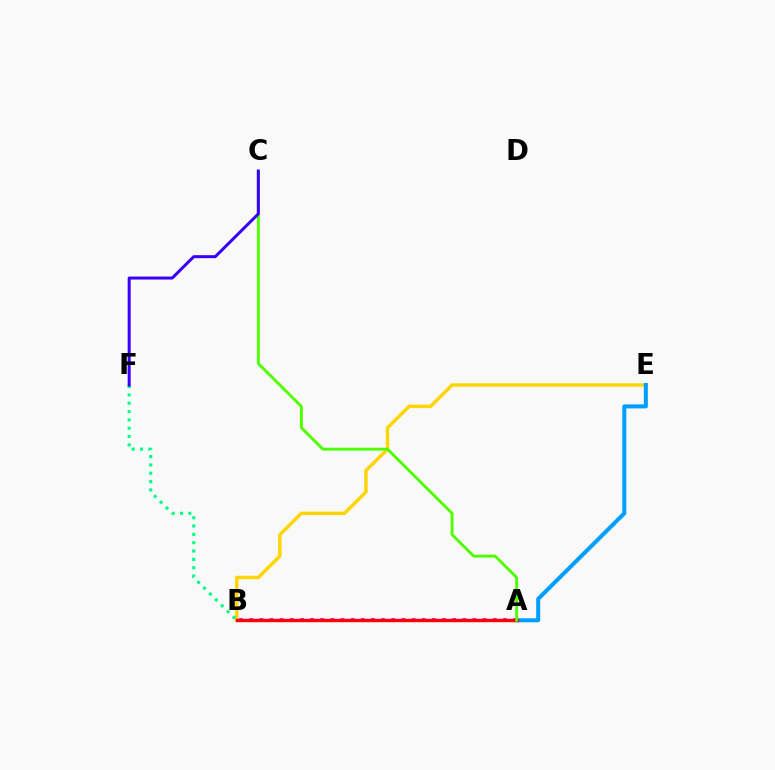{('B', 'E'): [{'color': '#ffd500', 'line_style': 'solid', 'thickness': 2.47}], ('B', 'F'): [{'color': '#00ff86', 'line_style': 'dotted', 'thickness': 2.26}], ('A', 'E'): [{'color': '#009eff', 'line_style': 'solid', 'thickness': 2.89}], ('A', 'B'): [{'color': '#ff00ed', 'line_style': 'dotted', 'thickness': 2.76}, {'color': '#ff0000', 'line_style': 'solid', 'thickness': 2.46}], ('A', 'C'): [{'color': '#4fff00', 'line_style': 'solid', 'thickness': 2.08}], ('C', 'F'): [{'color': '#3700ff', 'line_style': 'solid', 'thickness': 2.16}]}